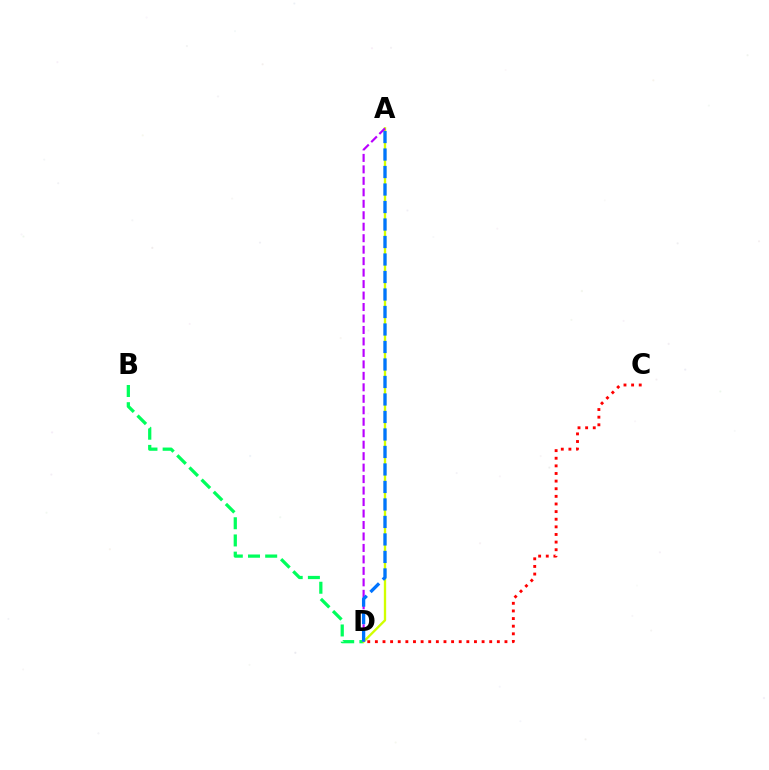{('B', 'D'): [{'color': '#00ff5c', 'line_style': 'dashed', 'thickness': 2.34}], ('A', 'D'): [{'color': '#d1ff00', 'line_style': 'solid', 'thickness': 1.68}, {'color': '#b900ff', 'line_style': 'dashed', 'thickness': 1.56}, {'color': '#0074ff', 'line_style': 'dashed', 'thickness': 2.38}], ('C', 'D'): [{'color': '#ff0000', 'line_style': 'dotted', 'thickness': 2.07}]}